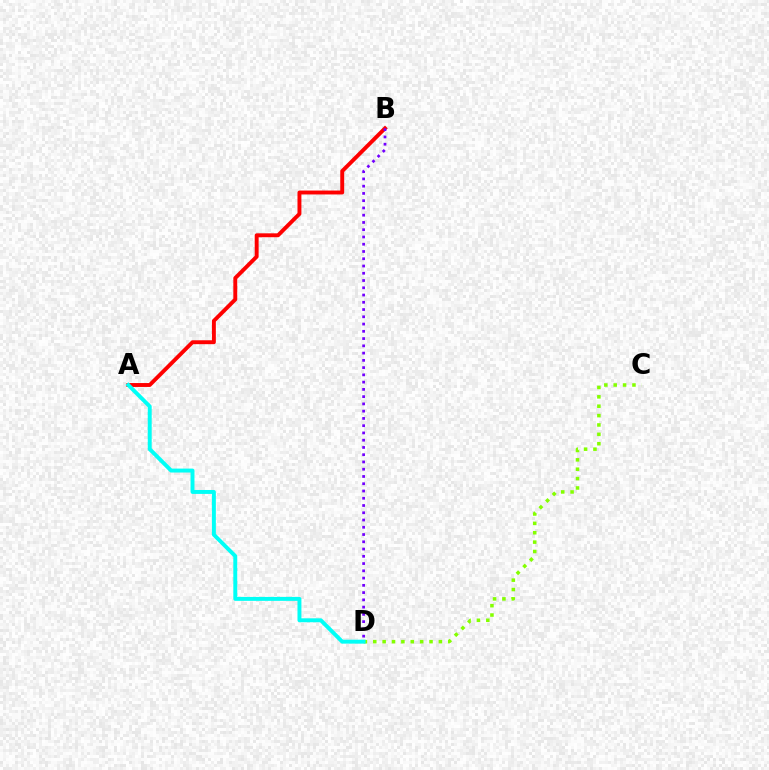{('A', 'B'): [{'color': '#ff0000', 'line_style': 'solid', 'thickness': 2.81}], ('C', 'D'): [{'color': '#84ff00', 'line_style': 'dotted', 'thickness': 2.55}], ('A', 'D'): [{'color': '#00fff6', 'line_style': 'solid', 'thickness': 2.83}], ('B', 'D'): [{'color': '#7200ff', 'line_style': 'dotted', 'thickness': 1.97}]}